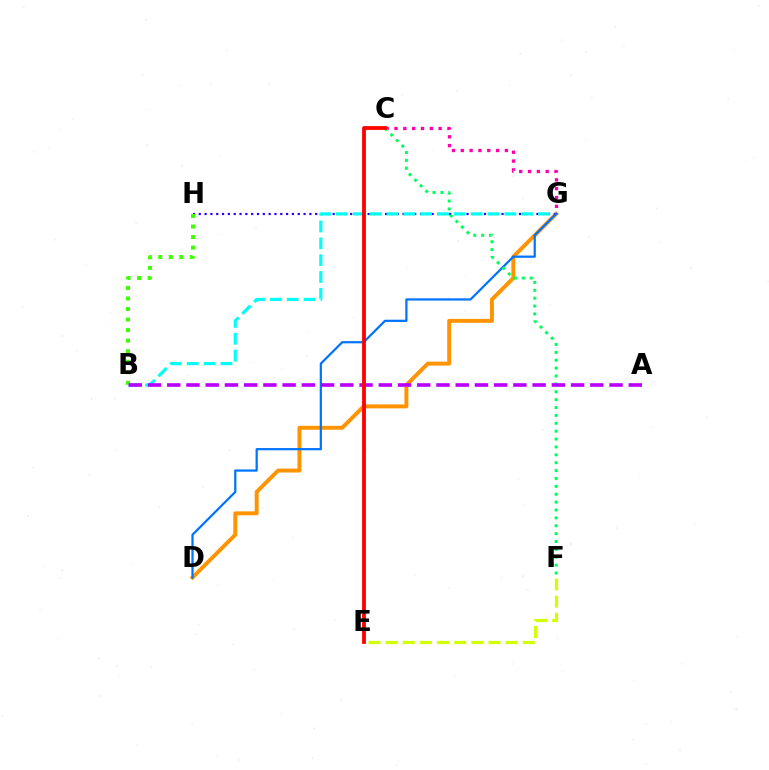{('D', 'G'): [{'color': '#ff9400', 'line_style': 'solid', 'thickness': 2.84}, {'color': '#0074ff', 'line_style': 'solid', 'thickness': 1.61}], ('E', 'F'): [{'color': '#d1ff00', 'line_style': 'dashed', 'thickness': 2.33}], ('G', 'H'): [{'color': '#2500ff', 'line_style': 'dotted', 'thickness': 1.58}], ('C', 'G'): [{'color': '#ff00ac', 'line_style': 'dotted', 'thickness': 2.4}], ('B', 'G'): [{'color': '#00fff6', 'line_style': 'dashed', 'thickness': 2.29}], ('C', 'F'): [{'color': '#00ff5c', 'line_style': 'dotted', 'thickness': 2.14}], ('B', 'H'): [{'color': '#3dff00', 'line_style': 'dotted', 'thickness': 2.86}], ('A', 'B'): [{'color': '#b900ff', 'line_style': 'dashed', 'thickness': 2.61}], ('C', 'E'): [{'color': '#ff0000', 'line_style': 'solid', 'thickness': 2.74}]}